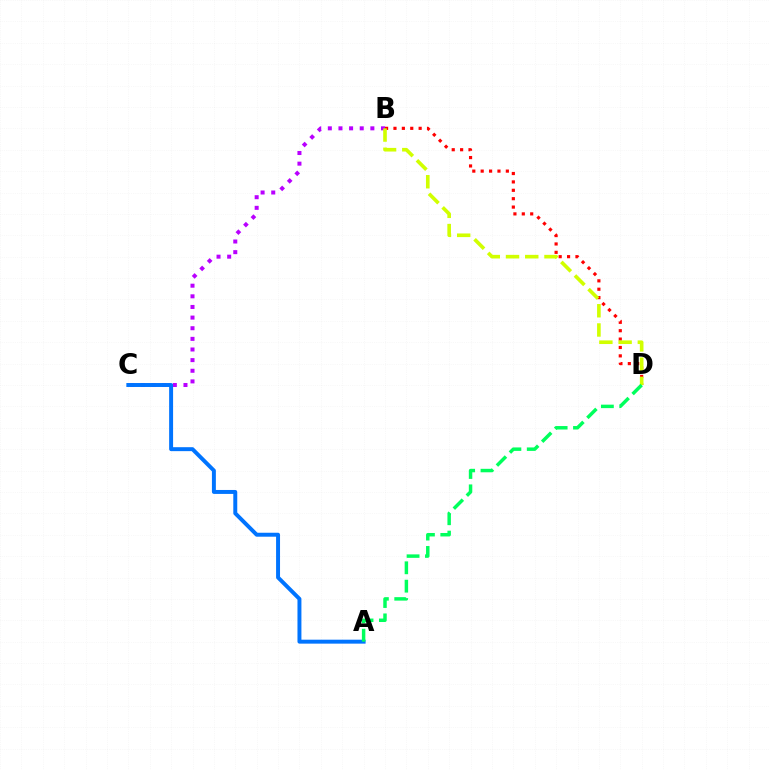{('B', 'D'): [{'color': '#ff0000', 'line_style': 'dotted', 'thickness': 2.28}, {'color': '#d1ff00', 'line_style': 'dashed', 'thickness': 2.61}], ('B', 'C'): [{'color': '#b900ff', 'line_style': 'dotted', 'thickness': 2.89}], ('A', 'C'): [{'color': '#0074ff', 'line_style': 'solid', 'thickness': 2.84}], ('A', 'D'): [{'color': '#00ff5c', 'line_style': 'dashed', 'thickness': 2.5}]}